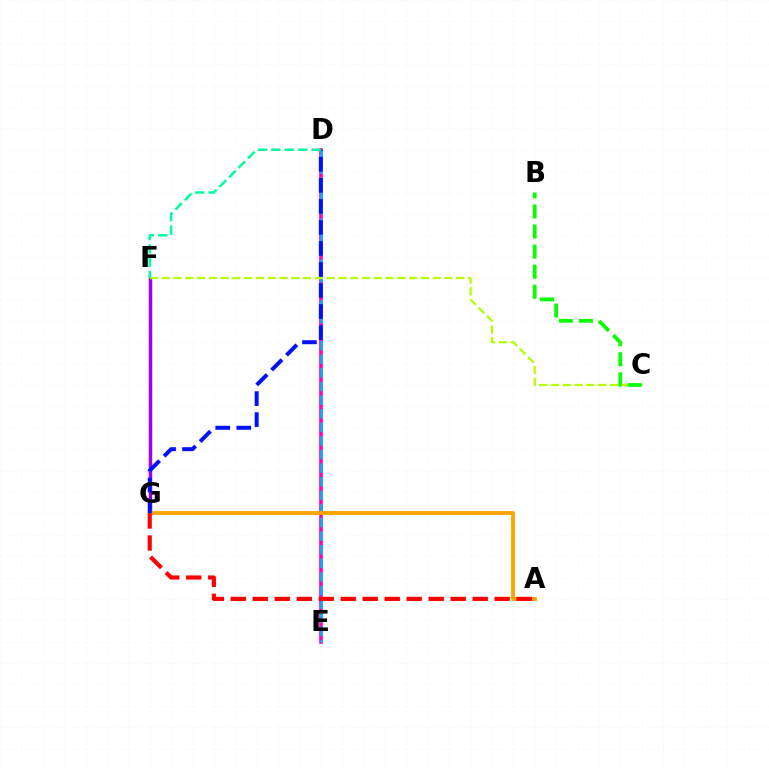{('D', 'E'): [{'color': '#ff00bd', 'line_style': 'solid', 'thickness': 2.6}, {'color': '#00b5ff', 'line_style': 'dashed', 'thickness': 1.85}], ('F', 'G'): [{'color': '#9b00ff', 'line_style': 'solid', 'thickness': 2.49}], ('C', 'F'): [{'color': '#b3ff00', 'line_style': 'dashed', 'thickness': 1.6}], ('A', 'G'): [{'color': '#ffa500', 'line_style': 'solid', 'thickness': 2.77}, {'color': '#ff0000', 'line_style': 'dashed', 'thickness': 2.99}], ('B', 'C'): [{'color': '#08ff00', 'line_style': 'dashed', 'thickness': 2.73}], ('D', 'G'): [{'color': '#0010ff', 'line_style': 'dashed', 'thickness': 2.86}], ('D', 'F'): [{'color': '#00ff9d', 'line_style': 'dashed', 'thickness': 1.82}]}